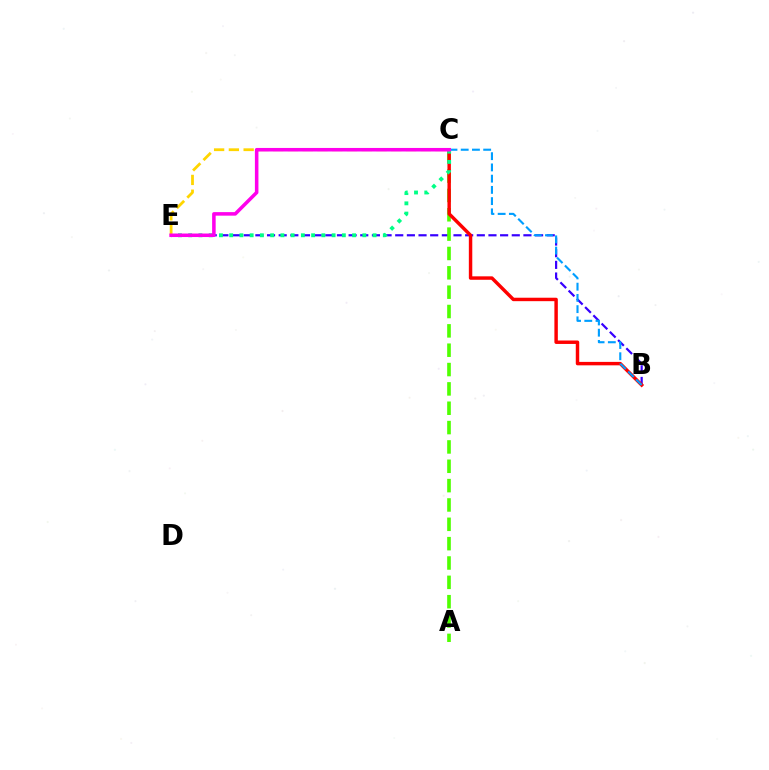{('B', 'E'): [{'color': '#3700ff', 'line_style': 'dashed', 'thickness': 1.58}], ('A', 'C'): [{'color': '#4fff00', 'line_style': 'dashed', 'thickness': 2.63}], ('B', 'C'): [{'color': '#ff0000', 'line_style': 'solid', 'thickness': 2.48}, {'color': '#009eff', 'line_style': 'dashed', 'thickness': 1.53}], ('C', 'E'): [{'color': '#00ff86', 'line_style': 'dotted', 'thickness': 2.78}, {'color': '#ffd500', 'line_style': 'dashed', 'thickness': 2.01}, {'color': '#ff00ed', 'line_style': 'solid', 'thickness': 2.55}]}